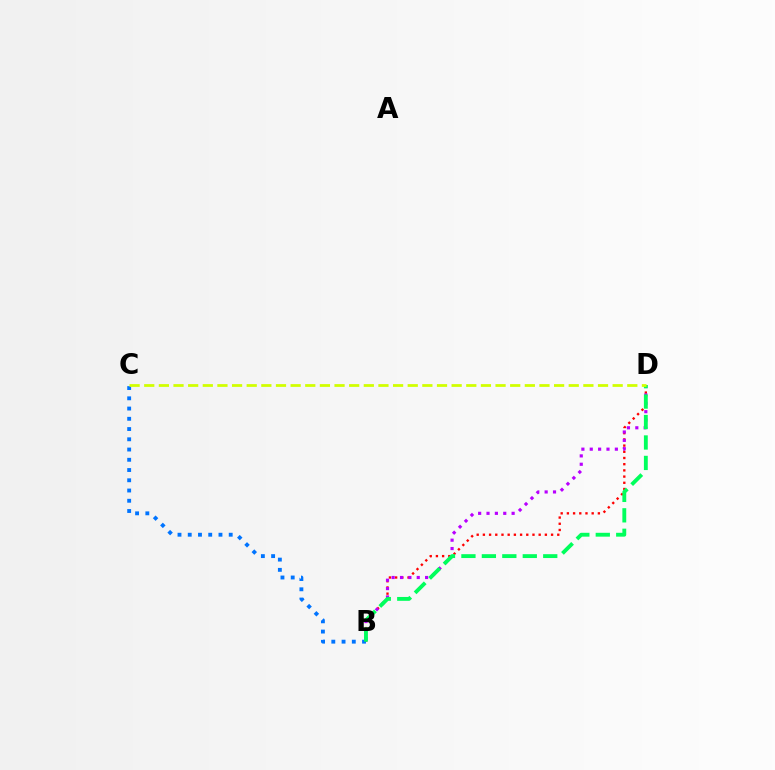{('B', 'D'): [{'color': '#ff0000', 'line_style': 'dotted', 'thickness': 1.68}, {'color': '#b900ff', 'line_style': 'dotted', 'thickness': 2.27}, {'color': '#00ff5c', 'line_style': 'dashed', 'thickness': 2.78}], ('B', 'C'): [{'color': '#0074ff', 'line_style': 'dotted', 'thickness': 2.78}], ('C', 'D'): [{'color': '#d1ff00', 'line_style': 'dashed', 'thickness': 1.99}]}